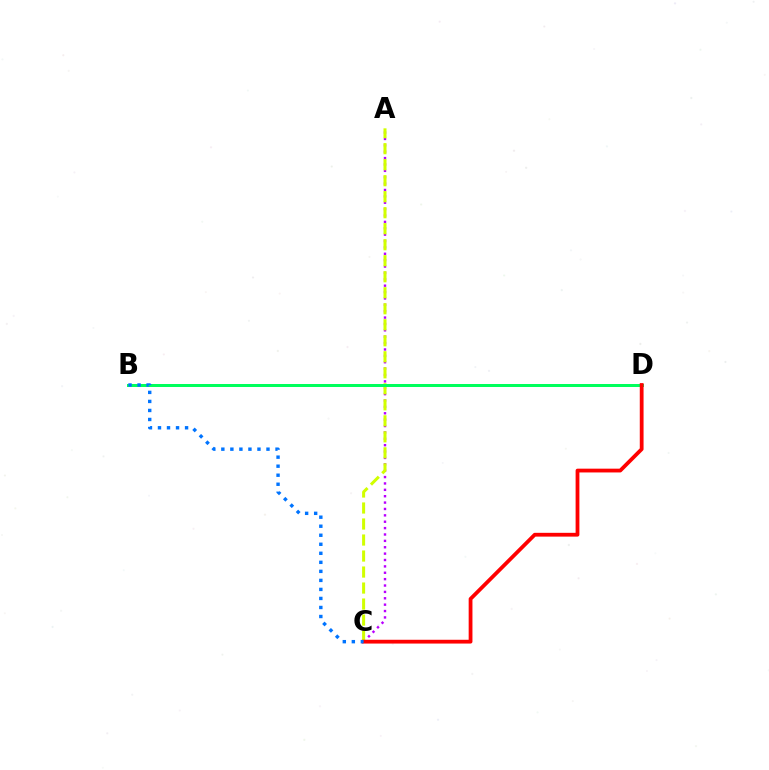{('A', 'C'): [{'color': '#b900ff', 'line_style': 'dotted', 'thickness': 1.73}, {'color': '#d1ff00', 'line_style': 'dashed', 'thickness': 2.17}], ('B', 'D'): [{'color': '#00ff5c', 'line_style': 'solid', 'thickness': 2.15}], ('C', 'D'): [{'color': '#ff0000', 'line_style': 'solid', 'thickness': 2.73}], ('B', 'C'): [{'color': '#0074ff', 'line_style': 'dotted', 'thickness': 2.45}]}